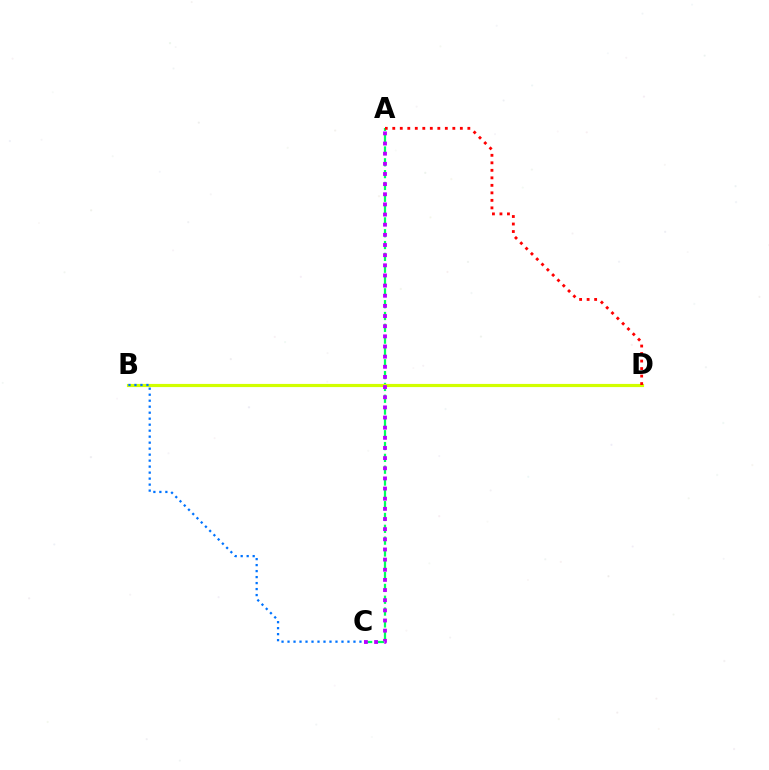{('A', 'C'): [{'color': '#00ff5c', 'line_style': 'dashed', 'thickness': 1.61}, {'color': '#b900ff', 'line_style': 'dotted', 'thickness': 2.76}], ('B', 'D'): [{'color': '#d1ff00', 'line_style': 'solid', 'thickness': 2.28}], ('A', 'D'): [{'color': '#ff0000', 'line_style': 'dotted', 'thickness': 2.04}], ('B', 'C'): [{'color': '#0074ff', 'line_style': 'dotted', 'thickness': 1.63}]}